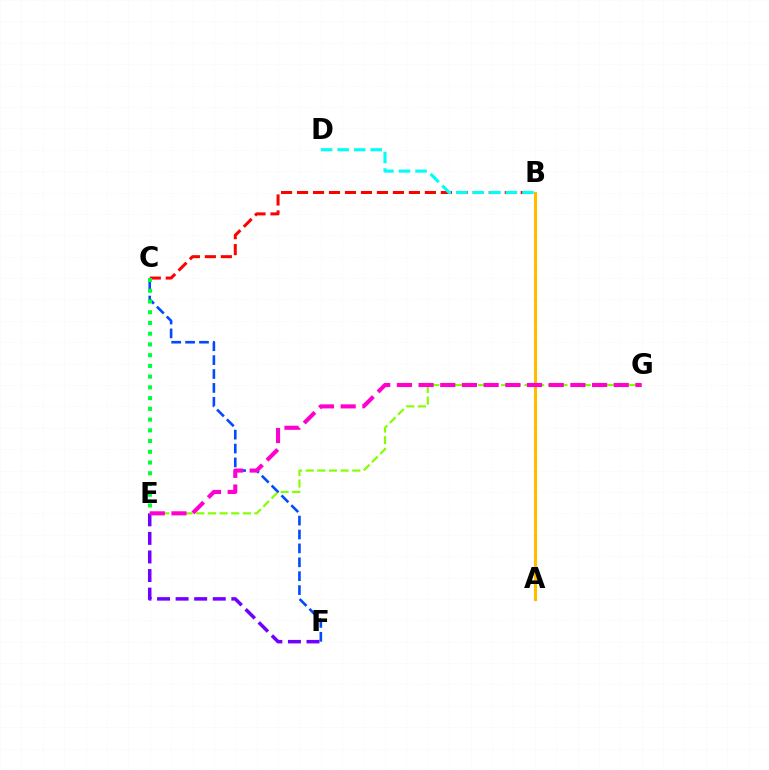{('E', 'F'): [{'color': '#7200ff', 'line_style': 'dashed', 'thickness': 2.52}], ('B', 'C'): [{'color': '#ff0000', 'line_style': 'dashed', 'thickness': 2.17}], ('B', 'D'): [{'color': '#00fff6', 'line_style': 'dashed', 'thickness': 2.25}], ('A', 'B'): [{'color': '#ffbd00', 'line_style': 'solid', 'thickness': 2.22}], ('C', 'F'): [{'color': '#004bff', 'line_style': 'dashed', 'thickness': 1.89}], ('E', 'G'): [{'color': '#84ff00', 'line_style': 'dashed', 'thickness': 1.58}, {'color': '#ff00cf', 'line_style': 'dashed', 'thickness': 2.95}], ('C', 'E'): [{'color': '#00ff39', 'line_style': 'dotted', 'thickness': 2.92}]}